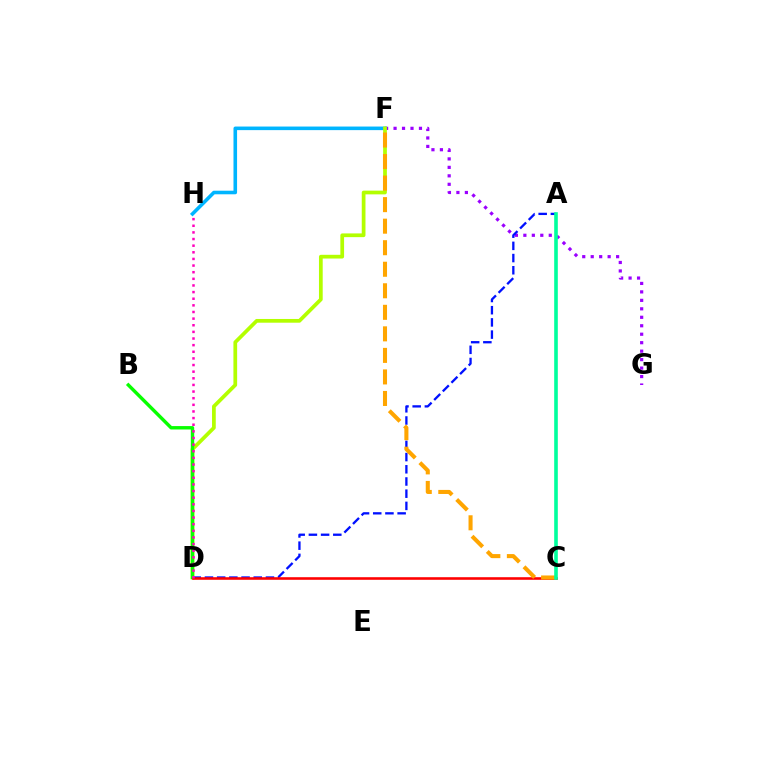{('F', 'G'): [{'color': '#9b00ff', 'line_style': 'dotted', 'thickness': 2.3}], ('F', 'H'): [{'color': '#00b5ff', 'line_style': 'solid', 'thickness': 2.58}], ('A', 'D'): [{'color': '#0010ff', 'line_style': 'dashed', 'thickness': 1.66}], ('D', 'F'): [{'color': '#b3ff00', 'line_style': 'solid', 'thickness': 2.68}], ('B', 'D'): [{'color': '#08ff00', 'line_style': 'solid', 'thickness': 2.45}], ('C', 'D'): [{'color': '#ff0000', 'line_style': 'solid', 'thickness': 1.86}], ('C', 'F'): [{'color': '#ffa500', 'line_style': 'dashed', 'thickness': 2.93}], ('D', 'H'): [{'color': '#ff00bd', 'line_style': 'dotted', 'thickness': 1.8}], ('A', 'C'): [{'color': '#00ff9d', 'line_style': 'solid', 'thickness': 2.6}]}